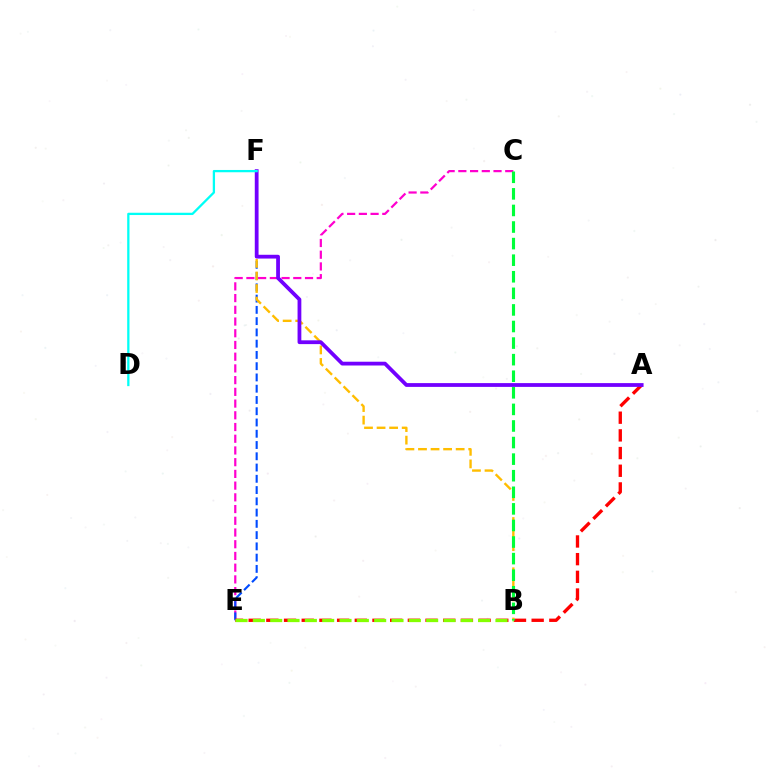{('C', 'E'): [{'color': '#ff00cf', 'line_style': 'dashed', 'thickness': 1.59}], ('E', 'F'): [{'color': '#004bff', 'line_style': 'dashed', 'thickness': 1.53}], ('A', 'E'): [{'color': '#ff0000', 'line_style': 'dashed', 'thickness': 2.4}], ('B', 'F'): [{'color': '#ffbd00', 'line_style': 'dashed', 'thickness': 1.71}], ('A', 'F'): [{'color': '#7200ff', 'line_style': 'solid', 'thickness': 2.72}], ('B', 'E'): [{'color': '#84ff00', 'line_style': 'dashed', 'thickness': 2.35}], ('B', 'C'): [{'color': '#00ff39', 'line_style': 'dashed', 'thickness': 2.25}], ('D', 'F'): [{'color': '#00fff6', 'line_style': 'solid', 'thickness': 1.64}]}